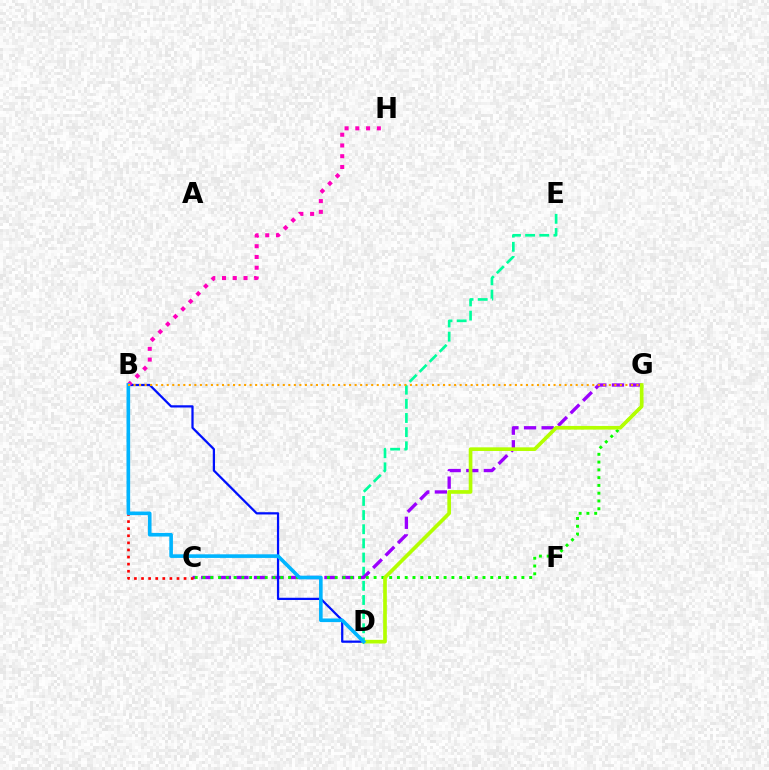{('D', 'E'): [{'color': '#00ff9d', 'line_style': 'dashed', 'thickness': 1.92}], ('C', 'G'): [{'color': '#9b00ff', 'line_style': 'dashed', 'thickness': 2.39}, {'color': '#08ff00', 'line_style': 'dotted', 'thickness': 2.11}], ('B', 'D'): [{'color': '#0010ff', 'line_style': 'solid', 'thickness': 1.62}, {'color': '#00b5ff', 'line_style': 'solid', 'thickness': 2.61}], ('B', 'H'): [{'color': '#ff00bd', 'line_style': 'dotted', 'thickness': 2.92}], ('D', 'G'): [{'color': '#b3ff00', 'line_style': 'solid', 'thickness': 2.64}], ('B', 'C'): [{'color': '#ff0000', 'line_style': 'dotted', 'thickness': 1.93}], ('B', 'G'): [{'color': '#ffa500', 'line_style': 'dotted', 'thickness': 1.5}]}